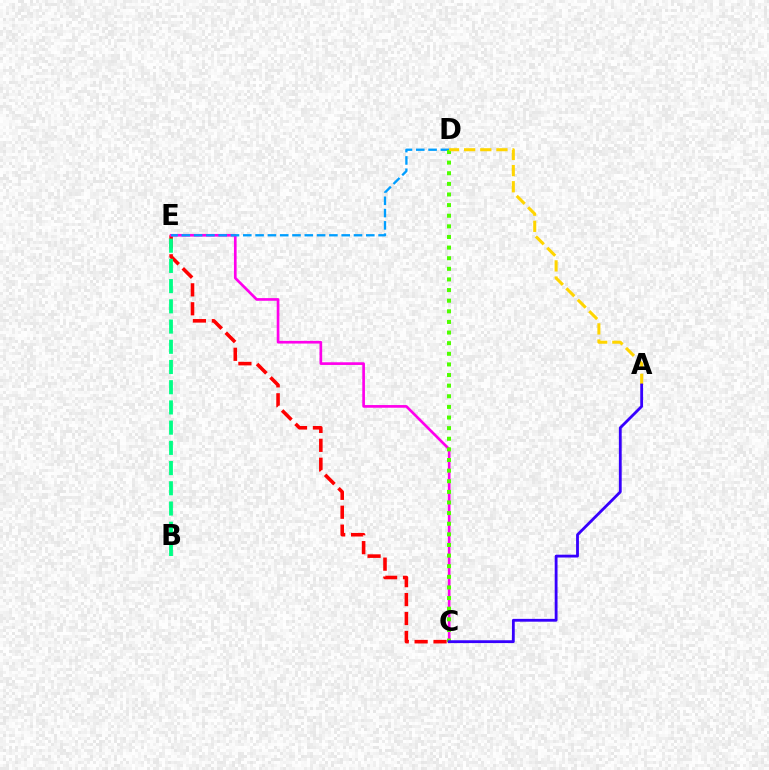{('C', 'E'): [{'color': '#ff0000', 'line_style': 'dashed', 'thickness': 2.57}, {'color': '#ff00ed', 'line_style': 'solid', 'thickness': 1.93}], ('B', 'E'): [{'color': '#00ff86', 'line_style': 'dashed', 'thickness': 2.75}], ('D', 'E'): [{'color': '#009eff', 'line_style': 'dashed', 'thickness': 1.67}], ('C', 'D'): [{'color': '#4fff00', 'line_style': 'dotted', 'thickness': 2.89}], ('A', 'D'): [{'color': '#ffd500', 'line_style': 'dashed', 'thickness': 2.19}], ('A', 'C'): [{'color': '#3700ff', 'line_style': 'solid', 'thickness': 2.03}]}